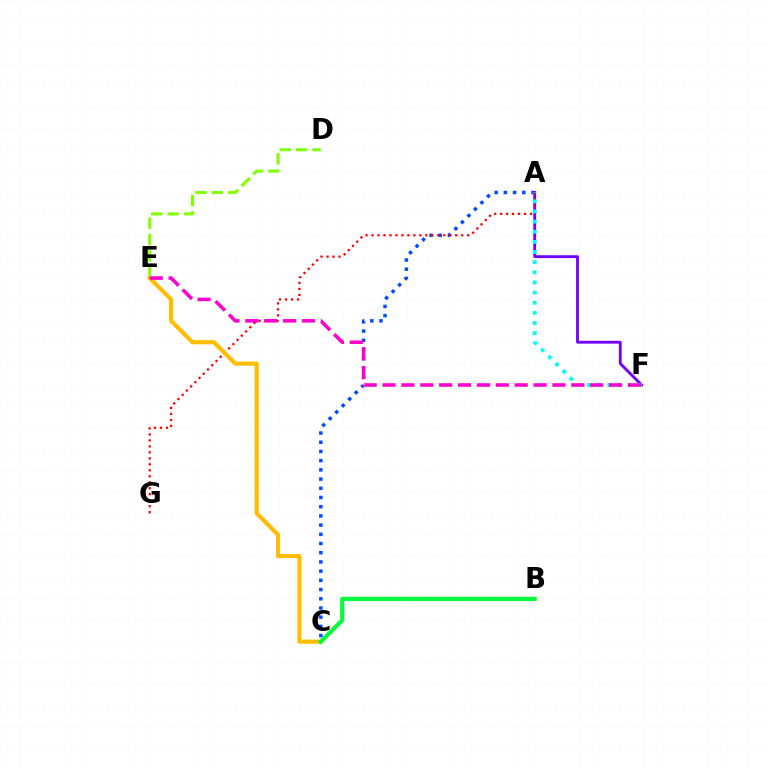{('A', 'C'): [{'color': '#004bff', 'line_style': 'dotted', 'thickness': 2.5}], ('A', 'F'): [{'color': '#7200ff', 'line_style': 'solid', 'thickness': 2.04}, {'color': '#00fff6', 'line_style': 'dotted', 'thickness': 2.76}], ('D', 'E'): [{'color': '#84ff00', 'line_style': 'dashed', 'thickness': 2.22}], ('A', 'G'): [{'color': '#ff0000', 'line_style': 'dotted', 'thickness': 1.62}], ('C', 'E'): [{'color': '#ffbd00', 'line_style': 'solid', 'thickness': 2.98}], ('B', 'C'): [{'color': '#00ff39', 'line_style': 'solid', 'thickness': 2.99}], ('E', 'F'): [{'color': '#ff00cf', 'line_style': 'dashed', 'thickness': 2.56}]}